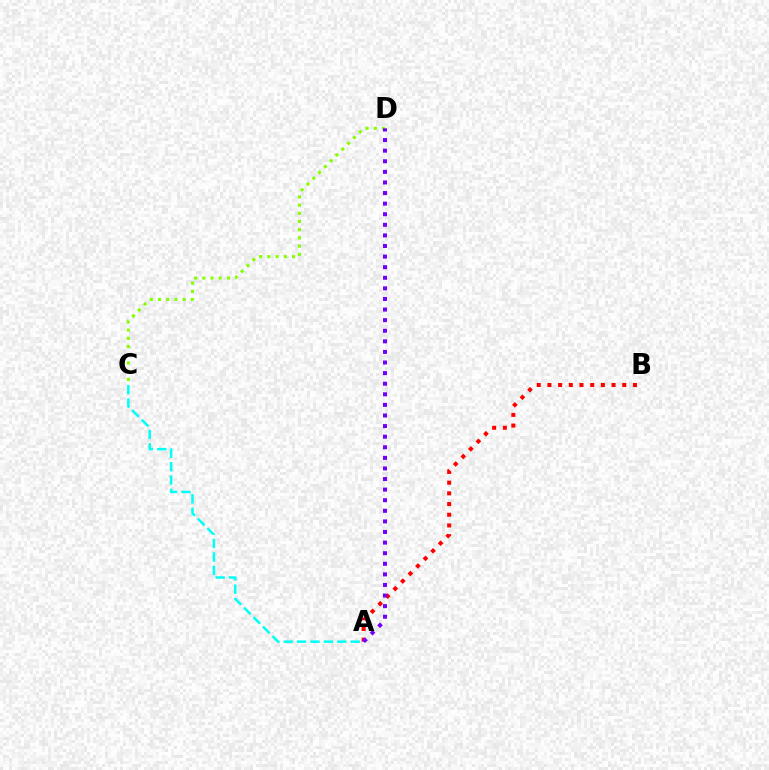{('C', 'D'): [{'color': '#84ff00', 'line_style': 'dotted', 'thickness': 2.23}], ('A', 'B'): [{'color': '#ff0000', 'line_style': 'dotted', 'thickness': 2.9}], ('A', 'C'): [{'color': '#00fff6', 'line_style': 'dashed', 'thickness': 1.82}], ('A', 'D'): [{'color': '#7200ff', 'line_style': 'dotted', 'thickness': 2.88}]}